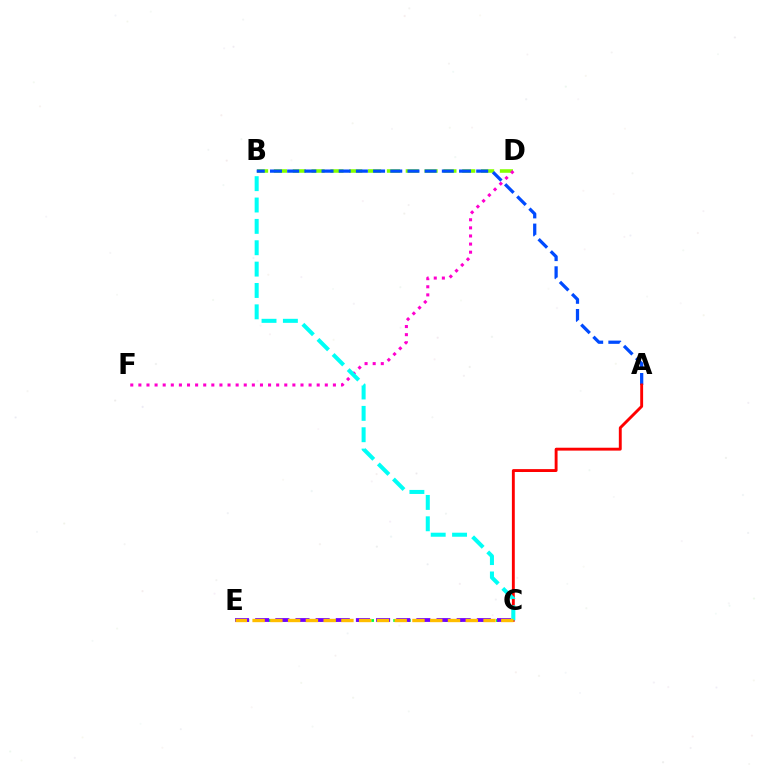{('B', 'D'): [{'color': '#84ff00', 'line_style': 'dashed', 'thickness': 2.56}], ('A', 'B'): [{'color': '#004bff', 'line_style': 'dashed', 'thickness': 2.33}], ('C', 'E'): [{'color': '#00ff39', 'line_style': 'dotted', 'thickness': 1.99}, {'color': '#7200ff', 'line_style': 'dashed', 'thickness': 2.74}, {'color': '#ffbd00', 'line_style': 'dashed', 'thickness': 2.41}], ('A', 'C'): [{'color': '#ff0000', 'line_style': 'solid', 'thickness': 2.08}], ('D', 'F'): [{'color': '#ff00cf', 'line_style': 'dotted', 'thickness': 2.2}], ('B', 'C'): [{'color': '#00fff6', 'line_style': 'dashed', 'thickness': 2.9}]}